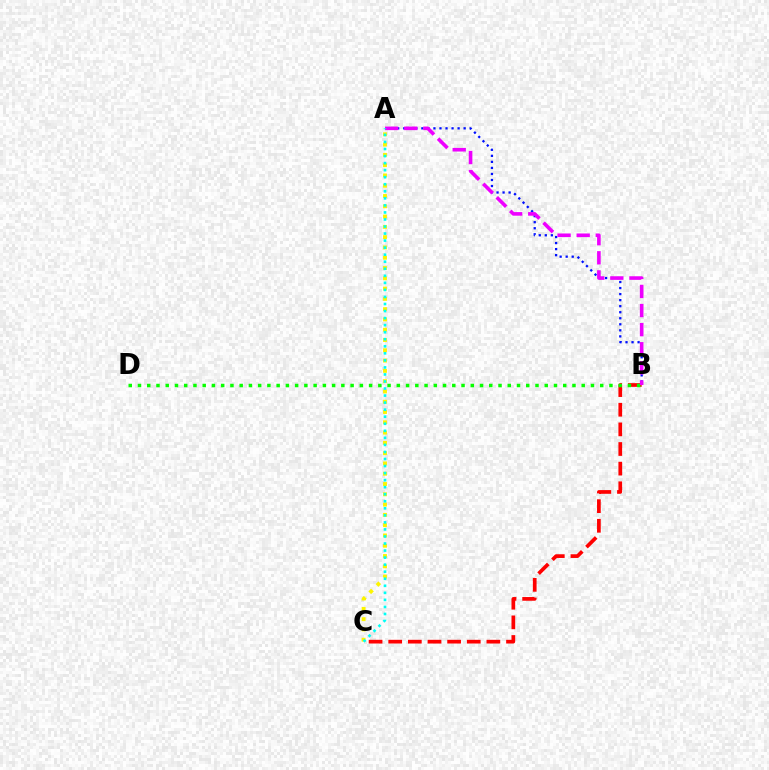{('B', 'C'): [{'color': '#ff0000', 'line_style': 'dashed', 'thickness': 2.67}], ('A', 'B'): [{'color': '#0010ff', 'line_style': 'dotted', 'thickness': 1.64}, {'color': '#ee00ff', 'line_style': 'dashed', 'thickness': 2.6}], ('B', 'D'): [{'color': '#08ff00', 'line_style': 'dotted', 'thickness': 2.51}], ('A', 'C'): [{'color': '#fcf500', 'line_style': 'dotted', 'thickness': 2.79}, {'color': '#00fff6', 'line_style': 'dotted', 'thickness': 1.91}]}